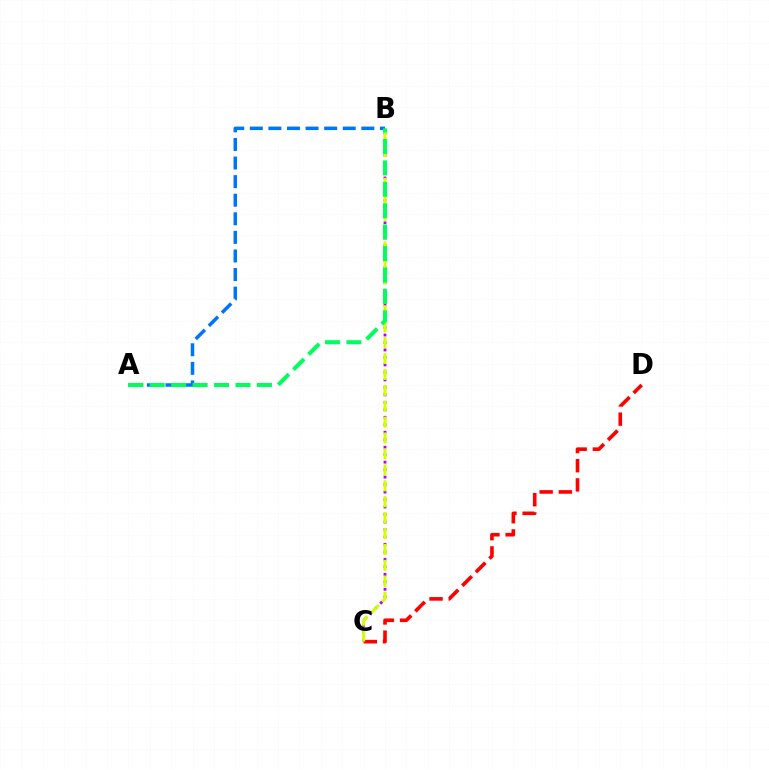{('B', 'C'): [{'color': '#b900ff', 'line_style': 'dotted', 'thickness': 2.03}, {'color': '#d1ff00', 'line_style': 'dashed', 'thickness': 2.16}], ('C', 'D'): [{'color': '#ff0000', 'line_style': 'dashed', 'thickness': 2.61}], ('A', 'B'): [{'color': '#0074ff', 'line_style': 'dashed', 'thickness': 2.52}, {'color': '#00ff5c', 'line_style': 'dashed', 'thickness': 2.91}]}